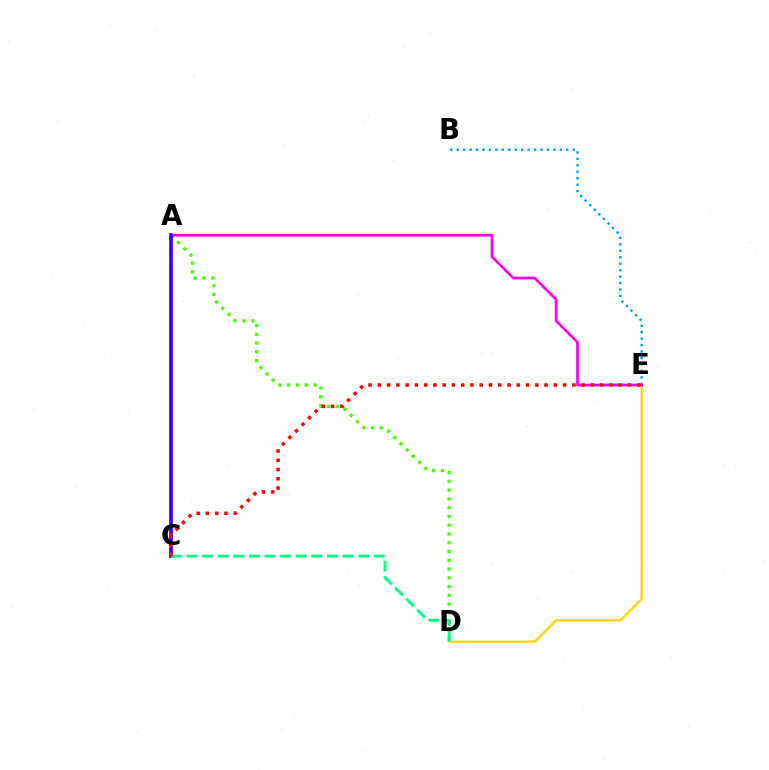{('B', 'E'): [{'color': '#009eff', 'line_style': 'dotted', 'thickness': 1.75}], ('A', 'D'): [{'color': '#4fff00', 'line_style': 'dotted', 'thickness': 2.38}], ('D', 'E'): [{'color': '#ffd500', 'line_style': 'solid', 'thickness': 1.64}], ('A', 'E'): [{'color': '#ff00ed', 'line_style': 'solid', 'thickness': 1.95}], ('A', 'C'): [{'color': '#3700ff', 'line_style': 'solid', 'thickness': 2.63}], ('C', 'D'): [{'color': '#00ff86', 'line_style': 'dashed', 'thickness': 2.12}], ('C', 'E'): [{'color': '#ff0000', 'line_style': 'dotted', 'thickness': 2.52}]}